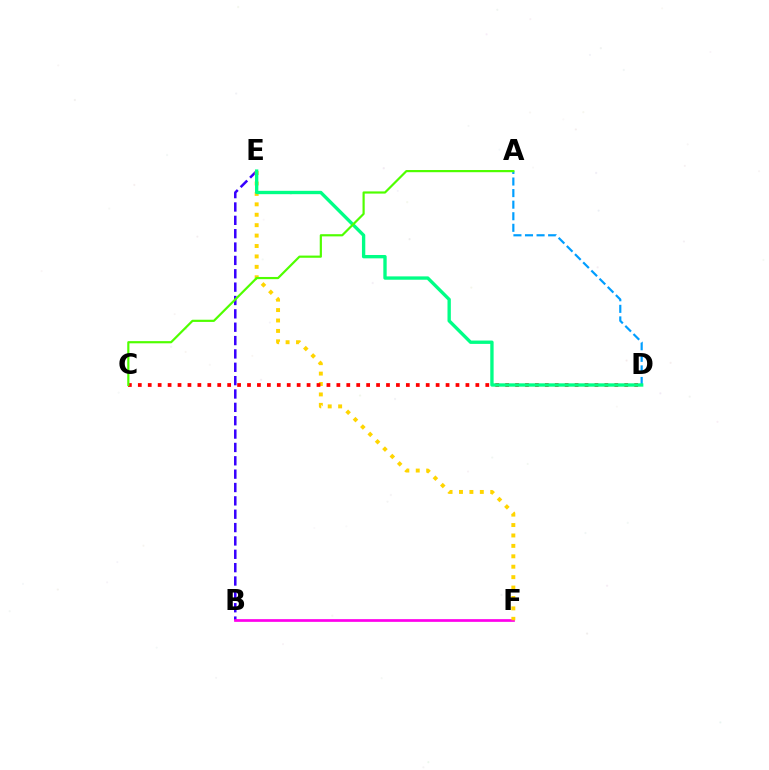{('B', 'E'): [{'color': '#3700ff', 'line_style': 'dashed', 'thickness': 1.81}], ('B', 'F'): [{'color': '#ff00ed', 'line_style': 'solid', 'thickness': 1.95}], ('A', 'D'): [{'color': '#009eff', 'line_style': 'dashed', 'thickness': 1.57}], ('E', 'F'): [{'color': '#ffd500', 'line_style': 'dotted', 'thickness': 2.83}], ('C', 'D'): [{'color': '#ff0000', 'line_style': 'dotted', 'thickness': 2.7}], ('D', 'E'): [{'color': '#00ff86', 'line_style': 'solid', 'thickness': 2.41}], ('A', 'C'): [{'color': '#4fff00', 'line_style': 'solid', 'thickness': 1.57}]}